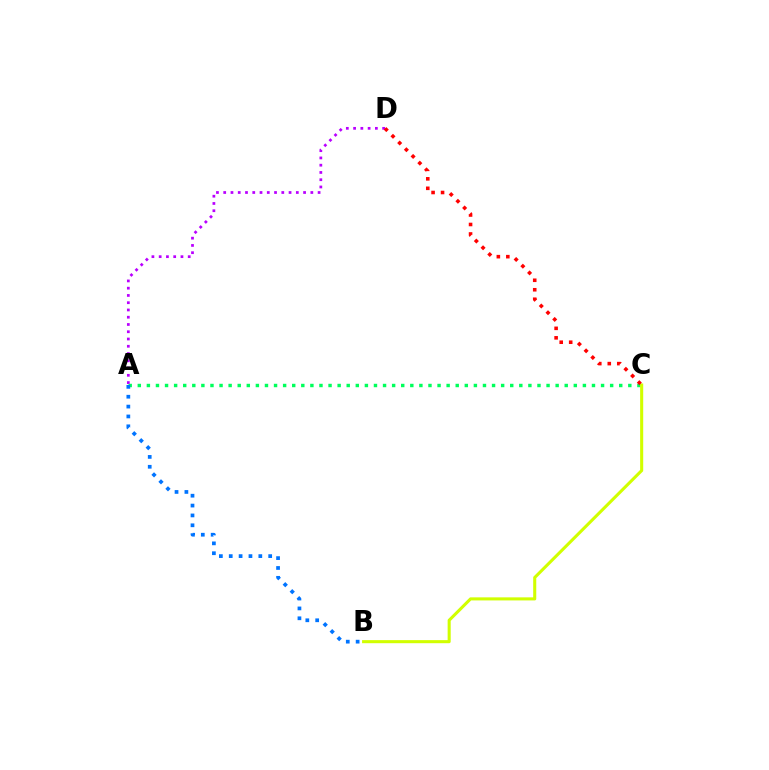{('A', 'C'): [{'color': '#00ff5c', 'line_style': 'dotted', 'thickness': 2.47}], ('B', 'C'): [{'color': '#d1ff00', 'line_style': 'solid', 'thickness': 2.21}], ('A', 'D'): [{'color': '#b900ff', 'line_style': 'dotted', 'thickness': 1.97}], ('A', 'B'): [{'color': '#0074ff', 'line_style': 'dotted', 'thickness': 2.68}], ('C', 'D'): [{'color': '#ff0000', 'line_style': 'dotted', 'thickness': 2.58}]}